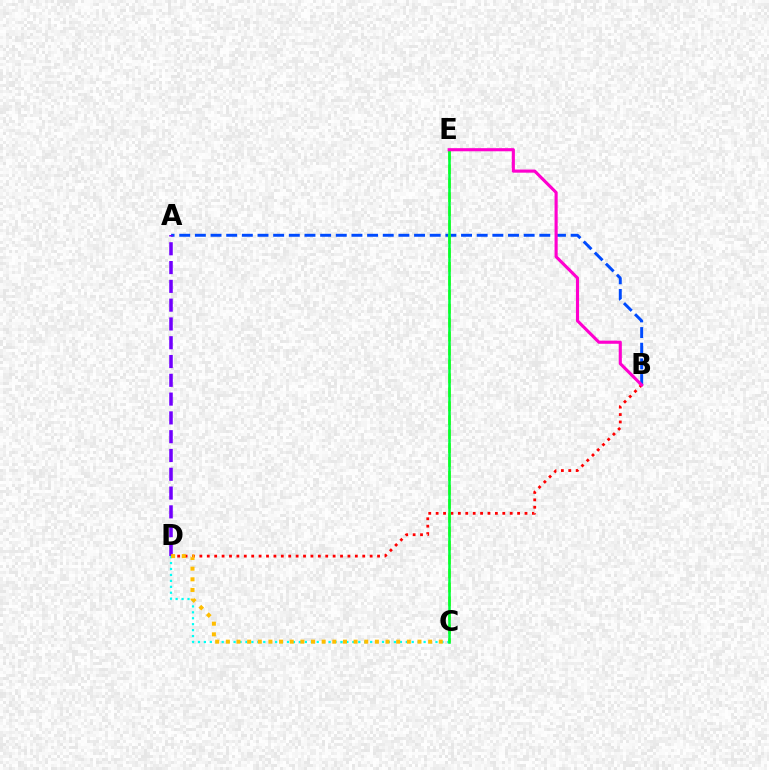{('A', 'B'): [{'color': '#004bff', 'line_style': 'dashed', 'thickness': 2.13}], ('A', 'D'): [{'color': '#7200ff', 'line_style': 'dashed', 'thickness': 2.55}], ('B', 'D'): [{'color': '#ff0000', 'line_style': 'dotted', 'thickness': 2.01}], ('C', 'D'): [{'color': '#00fff6', 'line_style': 'dotted', 'thickness': 1.61}, {'color': '#ffbd00', 'line_style': 'dotted', 'thickness': 2.89}], ('C', 'E'): [{'color': '#84ff00', 'line_style': 'dashed', 'thickness': 1.89}, {'color': '#00ff39', 'line_style': 'solid', 'thickness': 1.85}], ('B', 'E'): [{'color': '#ff00cf', 'line_style': 'solid', 'thickness': 2.25}]}